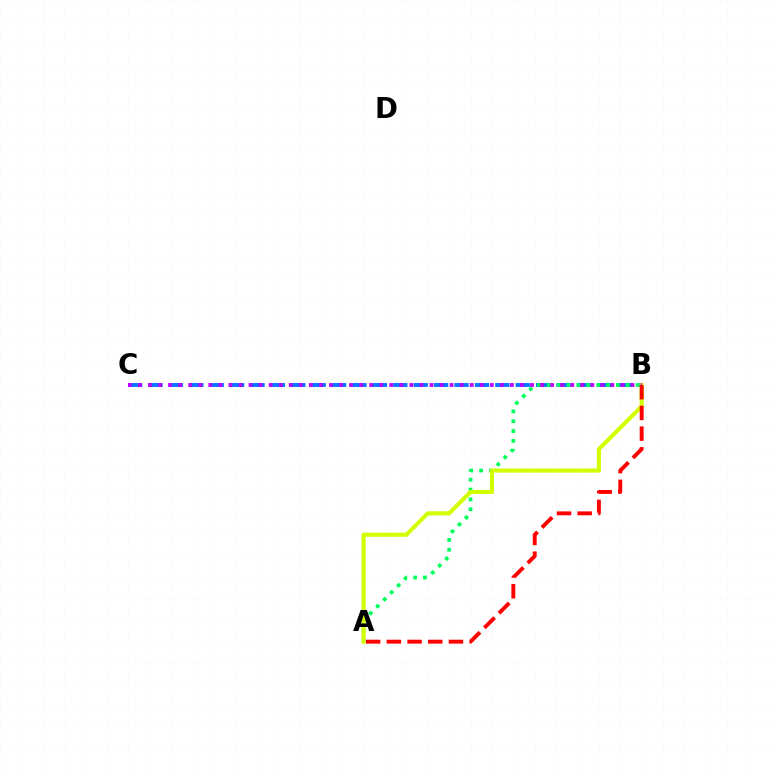{('B', 'C'): [{'color': '#0074ff', 'line_style': 'dashed', 'thickness': 2.77}, {'color': '#b900ff', 'line_style': 'dotted', 'thickness': 2.73}], ('A', 'B'): [{'color': '#00ff5c', 'line_style': 'dotted', 'thickness': 2.68}, {'color': '#d1ff00', 'line_style': 'solid', 'thickness': 2.97}, {'color': '#ff0000', 'line_style': 'dashed', 'thickness': 2.81}]}